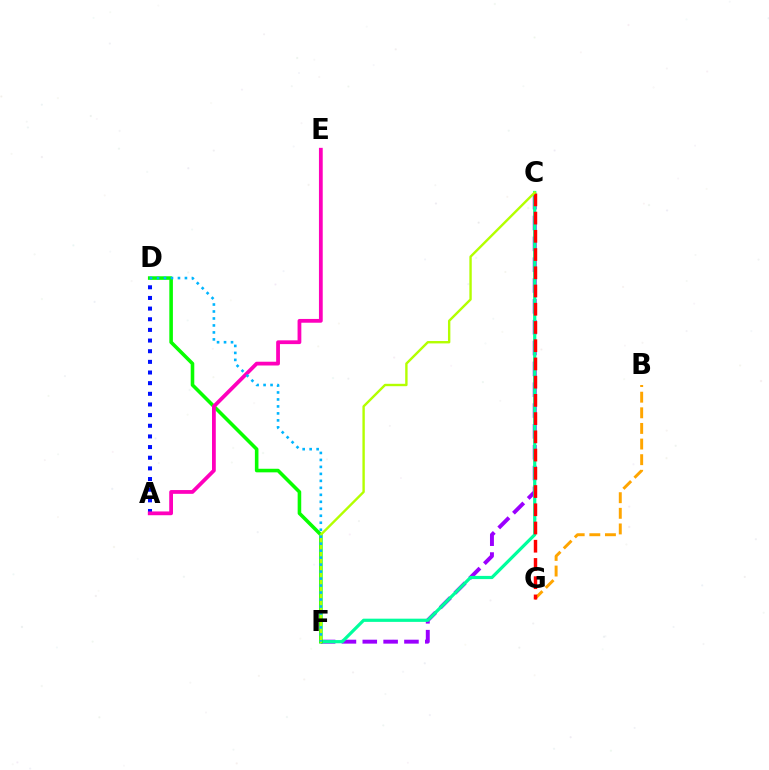{('B', 'G'): [{'color': '#ffa500', 'line_style': 'dashed', 'thickness': 2.12}], ('A', 'D'): [{'color': '#0010ff', 'line_style': 'dotted', 'thickness': 2.89}], ('C', 'F'): [{'color': '#9b00ff', 'line_style': 'dashed', 'thickness': 2.83}, {'color': '#00ff9d', 'line_style': 'solid', 'thickness': 2.31}, {'color': '#b3ff00', 'line_style': 'solid', 'thickness': 1.72}], ('D', 'F'): [{'color': '#08ff00', 'line_style': 'solid', 'thickness': 2.57}, {'color': '#00b5ff', 'line_style': 'dotted', 'thickness': 1.9}], ('C', 'G'): [{'color': '#ff0000', 'line_style': 'dashed', 'thickness': 2.48}], ('A', 'E'): [{'color': '#ff00bd', 'line_style': 'solid', 'thickness': 2.72}]}